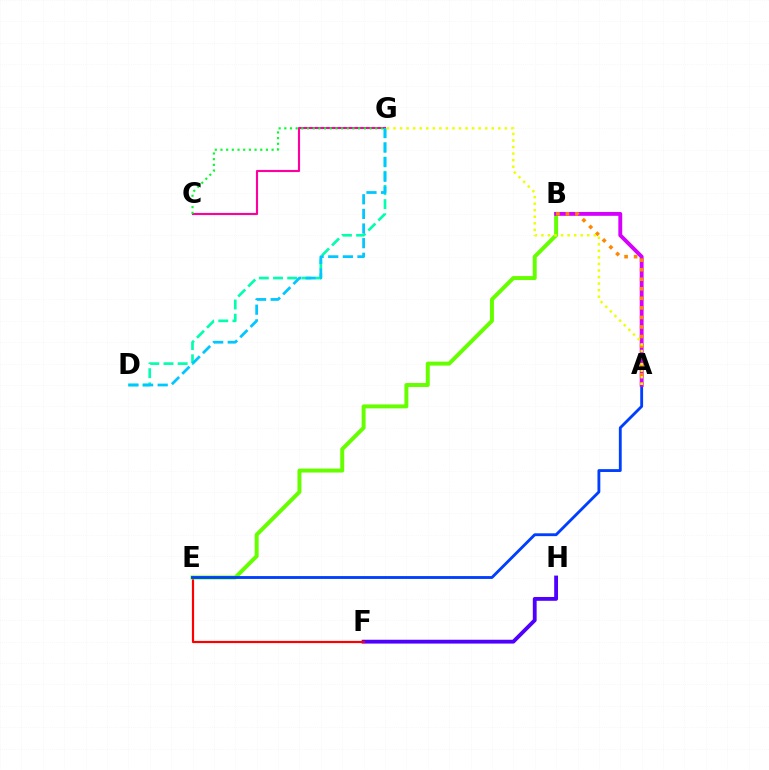{('C', 'G'): [{'color': '#ff00a0', 'line_style': 'solid', 'thickness': 1.54}, {'color': '#00ff27', 'line_style': 'dotted', 'thickness': 1.54}], ('F', 'H'): [{'color': '#4f00ff', 'line_style': 'solid', 'thickness': 2.76}], ('D', 'G'): [{'color': '#00ffaf', 'line_style': 'dashed', 'thickness': 1.92}, {'color': '#00c7ff', 'line_style': 'dashed', 'thickness': 1.99}], ('E', 'F'): [{'color': '#ff0000', 'line_style': 'solid', 'thickness': 1.57}], ('B', 'E'): [{'color': '#66ff00', 'line_style': 'solid', 'thickness': 2.86}], ('A', 'E'): [{'color': '#003fff', 'line_style': 'solid', 'thickness': 2.05}], ('A', 'B'): [{'color': '#d600ff', 'line_style': 'solid', 'thickness': 2.79}, {'color': '#ff8800', 'line_style': 'dotted', 'thickness': 2.59}], ('A', 'G'): [{'color': '#eeff00', 'line_style': 'dotted', 'thickness': 1.78}]}